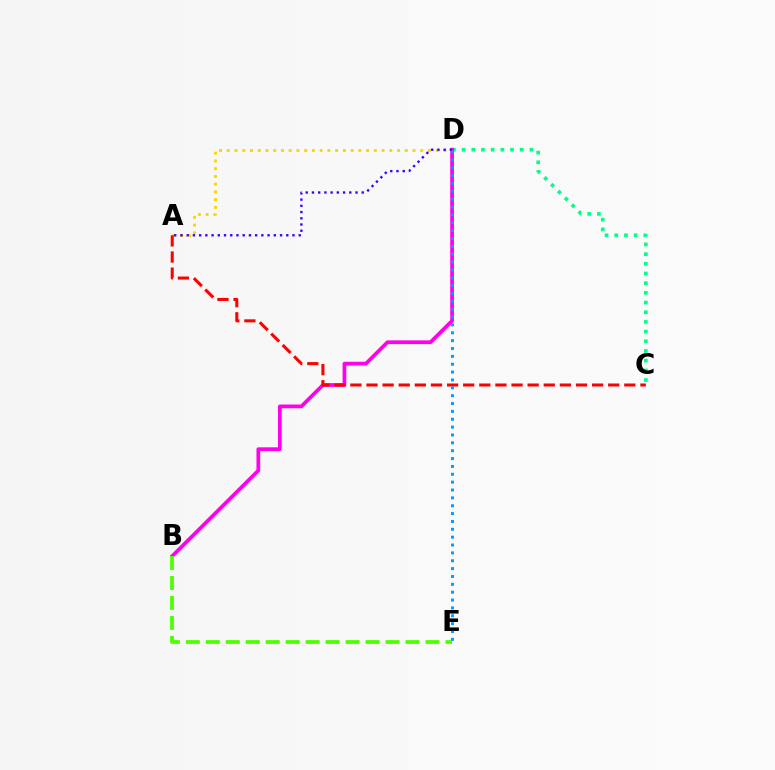{('A', 'D'): [{'color': '#ffd500', 'line_style': 'dotted', 'thickness': 2.1}, {'color': '#3700ff', 'line_style': 'dotted', 'thickness': 1.69}], ('C', 'D'): [{'color': '#00ff86', 'line_style': 'dotted', 'thickness': 2.63}], ('B', 'D'): [{'color': '#ff00ed', 'line_style': 'solid', 'thickness': 2.68}], ('A', 'C'): [{'color': '#ff0000', 'line_style': 'dashed', 'thickness': 2.19}], ('B', 'E'): [{'color': '#4fff00', 'line_style': 'dashed', 'thickness': 2.71}], ('D', 'E'): [{'color': '#009eff', 'line_style': 'dotted', 'thickness': 2.14}]}